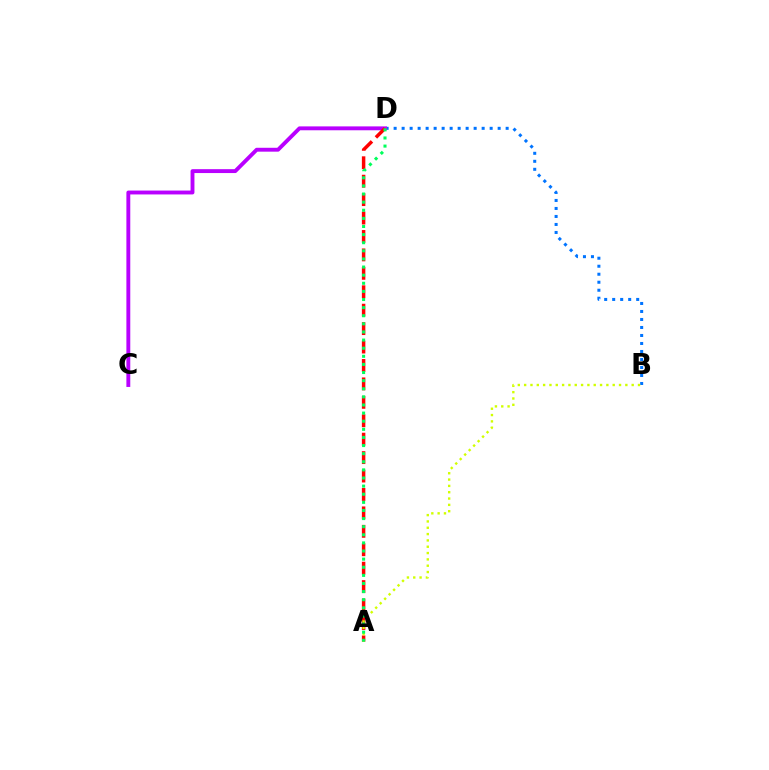{('B', 'D'): [{'color': '#0074ff', 'line_style': 'dotted', 'thickness': 2.17}], ('C', 'D'): [{'color': '#b900ff', 'line_style': 'solid', 'thickness': 2.8}], ('A', 'D'): [{'color': '#ff0000', 'line_style': 'dashed', 'thickness': 2.5}, {'color': '#00ff5c', 'line_style': 'dotted', 'thickness': 2.2}], ('A', 'B'): [{'color': '#d1ff00', 'line_style': 'dotted', 'thickness': 1.72}]}